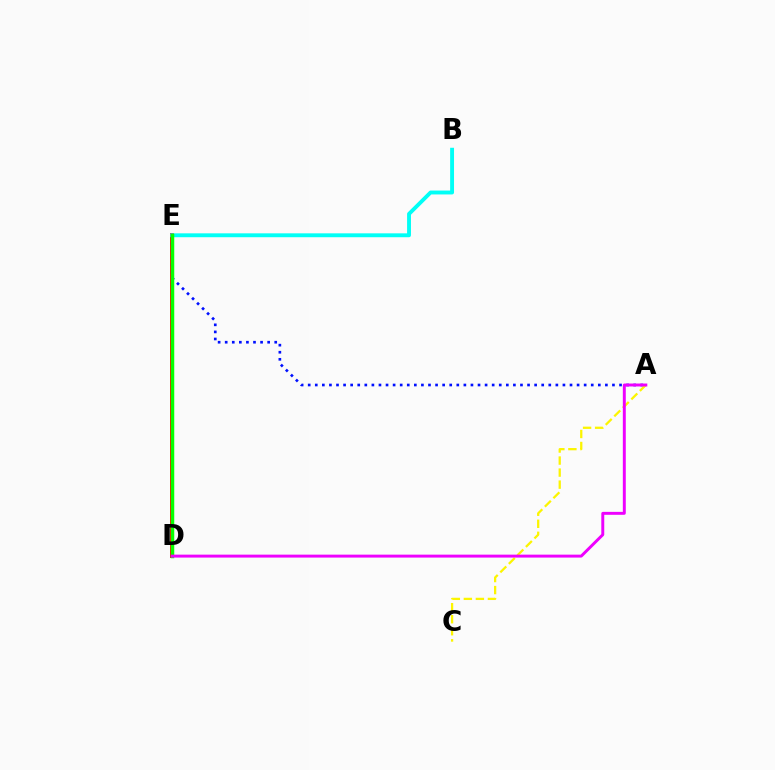{('D', 'E'): [{'color': '#ff0000', 'line_style': 'solid', 'thickness': 2.83}, {'color': '#08ff00', 'line_style': 'solid', 'thickness': 2.52}], ('A', 'E'): [{'color': '#0010ff', 'line_style': 'dotted', 'thickness': 1.92}], ('B', 'E'): [{'color': '#00fff6', 'line_style': 'solid', 'thickness': 2.8}], ('A', 'C'): [{'color': '#fcf500', 'line_style': 'dashed', 'thickness': 1.63}], ('A', 'D'): [{'color': '#ee00ff', 'line_style': 'solid', 'thickness': 2.12}]}